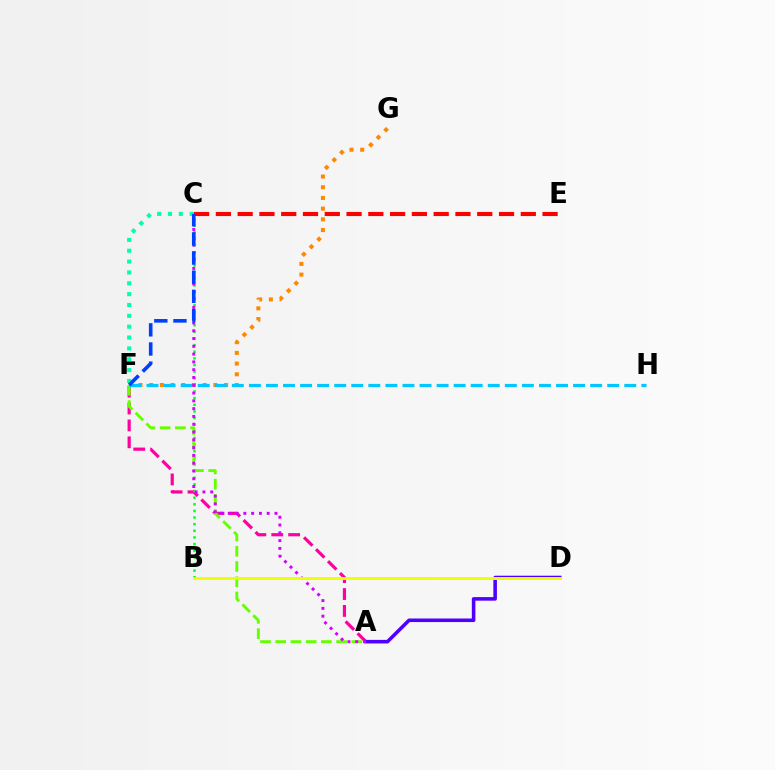{('C', 'E'): [{'color': '#ff0000', 'line_style': 'dashed', 'thickness': 2.96}], ('A', 'F'): [{'color': '#ff00a0', 'line_style': 'dashed', 'thickness': 2.3}, {'color': '#66ff00', 'line_style': 'dashed', 'thickness': 2.07}], ('F', 'G'): [{'color': '#ff8800', 'line_style': 'dotted', 'thickness': 2.91}], ('A', 'D'): [{'color': '#4f00ff', 'line_style': 'solid', 'thickness': 2.56}], ('B', 'C'): [{'color': '#00ff27', 'line_style': 'dotted', 'thickness': 1.8}], ('C', 'F'): [{'color': '#00ffaf', 'line_style': 'dotted', 'thickness': 2.95}, {'color': '#003fff', 'line_style': 'dashed', 'thickness': 2.6}], ('F', 'H'): [{'color': '#00c7ff', 'line_style': 'dashed', 'thickness': 2.32}], ('A', 'C'): [{'color': '#d600ff', 'line_style': 'dotted', 'thickness': 2.12}], ('B', 'D'): [{'color': '#eeff00', 'line_style': 'solid', 'thickness': 2.09}]}